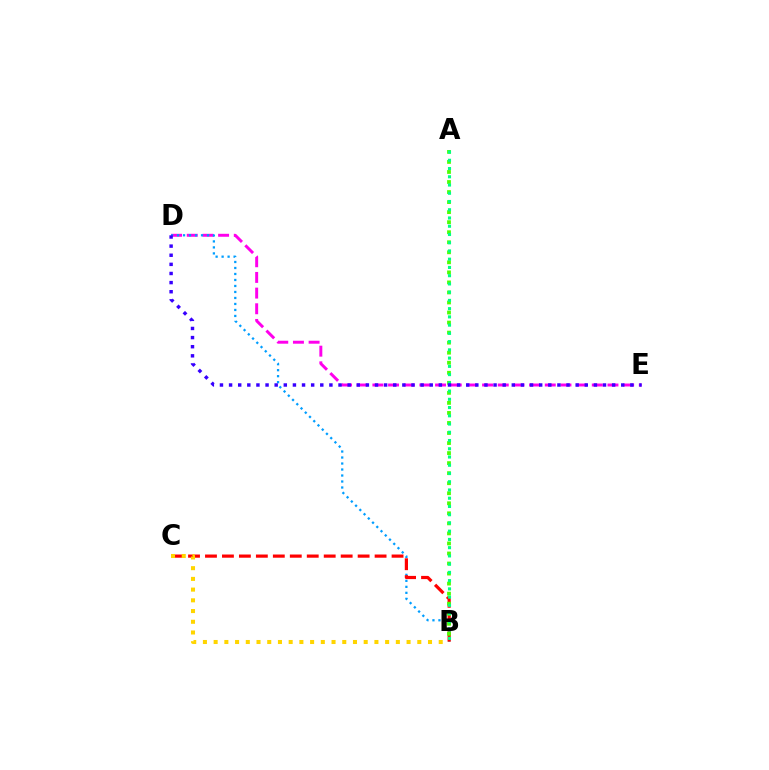{('D', 'E'): [{'color': '#ff00ed', 'line_style': 'dashed', 'thickness': 2.13}, {'color': '#3700ff', 'line_style': 'dotted', 'thickness': 2.48}], ('B', 'D'): [{'color': '#009eff', 'line_style': 'dotted', 'thickness': 1.63}], ('B', 'C'): [{'color': '#ff0000', 'line_style': 'dashed', 'thickness': 2.3}, {'color': '#ffd500', 'line_style': 'dotted', 'thickness': 2.91}], ('A', 'B'): [{'color': '#4fff00', 'line_style': 'dotted', 'thickness': 2.73}, {'color': '#00ff86', 'line_style': 'dotted', 'thickness': 2.24}]}